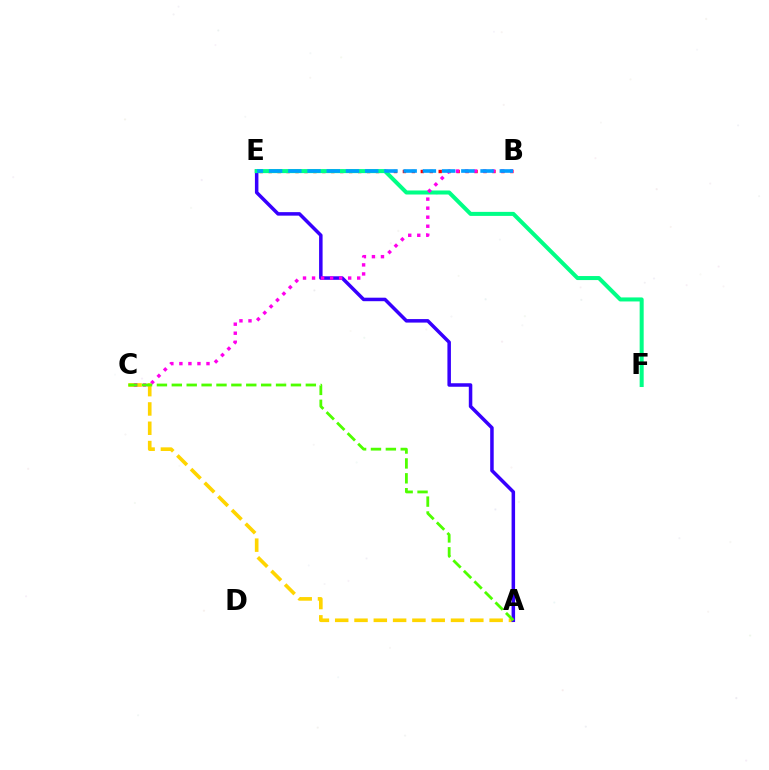{('A', 'C'): [{'color': '#ffd500', 'line_style': 'dashed', 'thickness': 2.62}, {'color': '#4fff00', 'line_style': 'dashed', 'thickness': 2.02}], ('A', 'E'): [{'color': '#3700ff', 'line_style': 'solid', 'thickness': 2.53}], ('B', 'E'): [{'color': '#ff0000', 'line_style': 'dotted', 'thickness': 2.43}, {'color': '#009eff', 'line_style': 'dashed', 'thickness': 2.61}], ('E', 'F'): [{'color': '#00ff86', 'line_style': 'solid', 'thickness': 2.9}], ('B', 'C'): [{'color': '#ff00ed', 'line_style': 'dotted', 'thickness': 2.45}]}